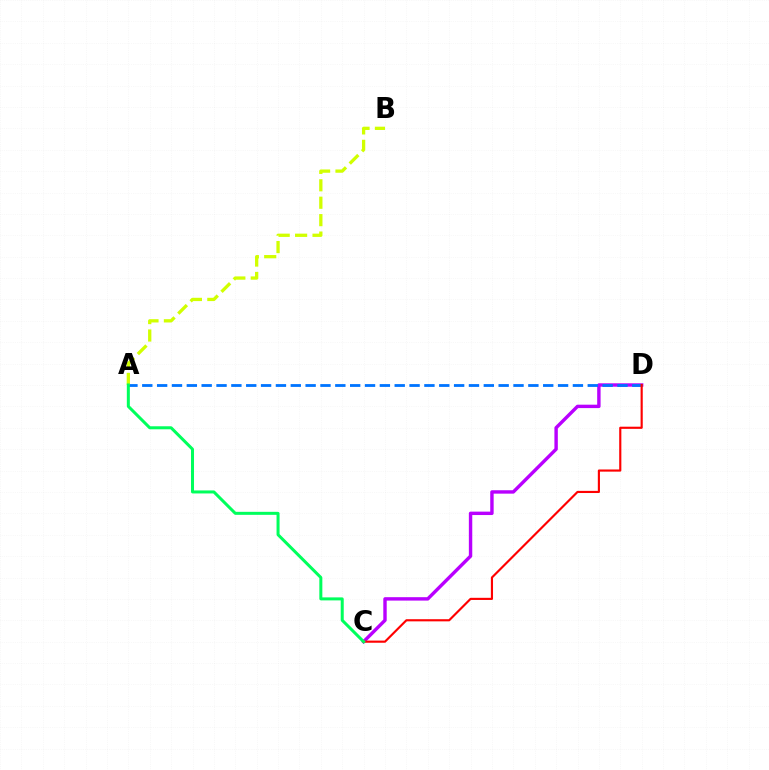{('C', 'D'): [{'color': '#b900ff', 'line_style': 'solid', 'thickness': 2.45}, {'color': '#ff0000', 'line_style': 'solid', 'thickness': 1.55}], ('A', 'D'): [{'color': '#0074ff', 'line_style': 'dashed', 'thickness': 2.02}], ('A', 'B'): [{'color': '#d1ff00', 'line_style': 'dashed', 'thickness': 2.37}], ('A', 'C'): [{'color': '#00ff5c', 'line_style': 'solid', 'thickness': 2.17}]}